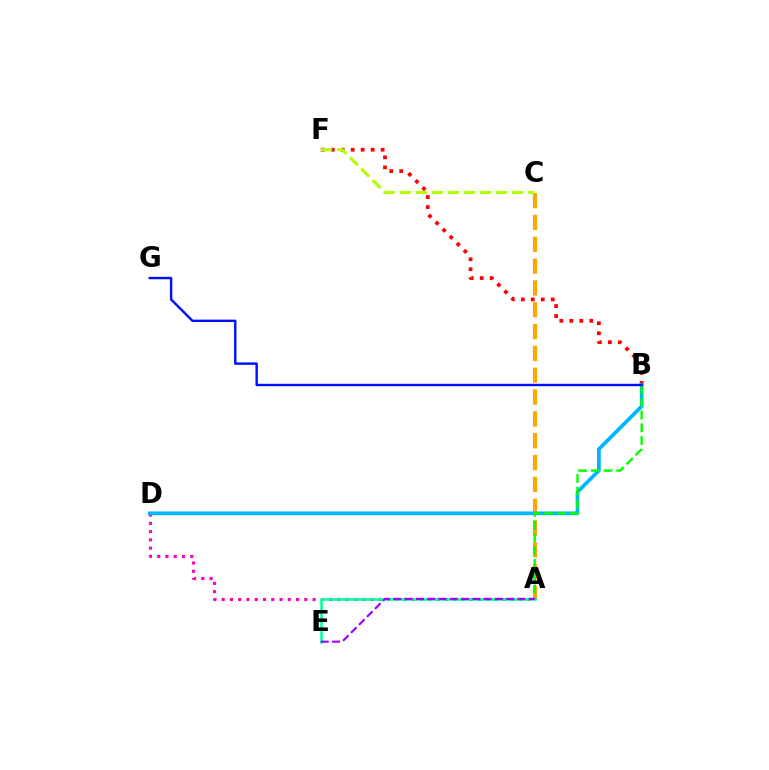{('A', 'C'): [{'color': '#ffa500', 'line_style': 'dashed', 'thickness': 2.97}], ('B', 'F'): [{'color': '#ff0000', 'line_style': 'dotted', 'thickness': 2.71}], ('A', 'D'): [{'color': '#ff00bd', 'line_style': 'dotted', 'thickness': 2.25}], ('C', 'F'): [{'color': '#b3ff00', 'line_style': 'dashed', 'thickness': 2.18}], ('A', 'E'): [{'color': '#00ff9d', 'line_style': 'solid', 'thickness': 1.83}, {'color': '#9b00ff', 'line_style': 'dashed', 'thickness': 1.53}], ('B', 'D'): [{'color': '#00b5ff', 'line_style': 'solid', 'thickness': 2.68}], ('A', 'B'): [{'color': '#08ff00', 'line_style': 'dashed', 'thickness': 1.74}], ('B', 'G'): [{'color': '#0010ff', 'line_style': 'solid', 'thickness': 1.74}]}